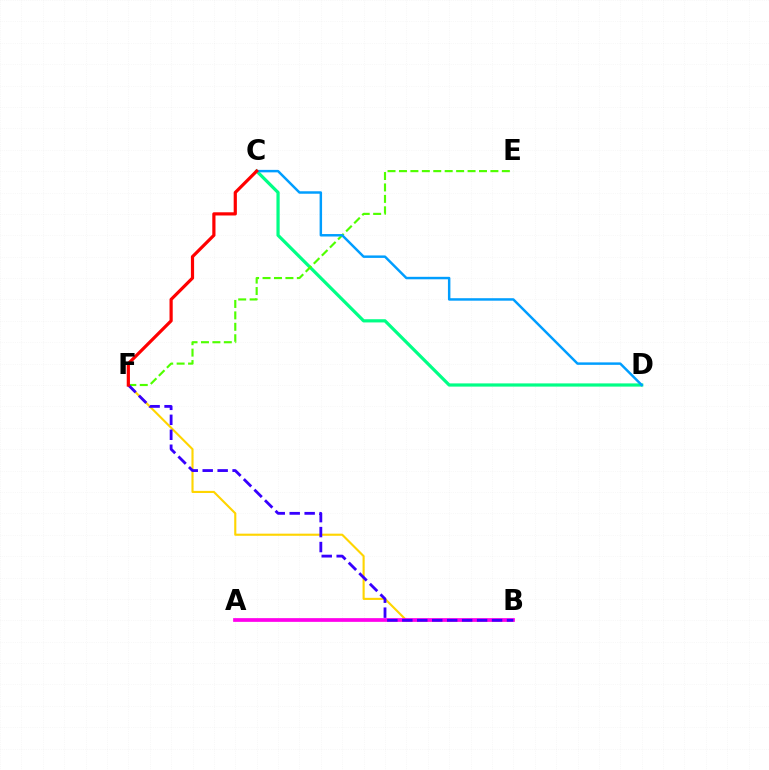{('B', 'F'): [{'color': '#ffd500', 'line_style': 'solid', 'thickness': 1.53}, {'color': '#3700ff', 'line_style': 'dashed', 'thickness': 2.03}], ('C', 'D'): [{'color': '#00ff86', 'line_style': 'solid', 'thickness': 2.31}, {'color': '#009eff', 'line_style': 'solid', 'thickness': 1.78}], ('E', 'F'): [{'color': '#4fff00', 'line_style': 'dashed', 'thickness': 1.55}], ('A', 'B'): [{'color': '#ff00ed', 'line_style': 'solid', 'thickness': 2.68}], ('C', 'F'): [{'color': '#ff0000', 'line_style': 'solid', 'thickness': 2.3}]}